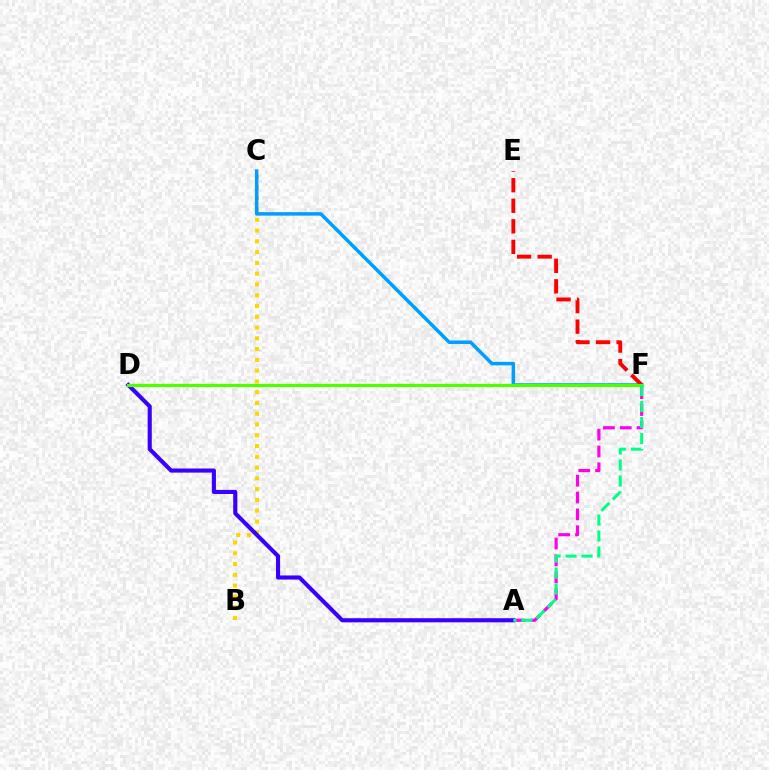{('B', 'C'): [{'color': '#ffd500', 'line_style': 'dotted', 'thickness': 2.93}], ('A', 'F'): [{'color': '#ff00ed', 'line_style': 'dashed', 'thickness': 2.29}, {'color': '#00ff86', 'line_style': 'dashed', 'thickness': 2.17}], ('C', 'F'): [{'color': '#009eff', 'line_style': 'solid', 'thickness': 2.53}], ('A', 'D'): [{'color': '#3700ff', 'line_style': 'solid', 'thickness': 2.96}], ('E', 'F'): [{'color': '#ff0000', 'line_style': 'dashed', 'thickness': 2.79}], ('D', 'F'): [{'color': '#4fff00', 'line_style': 'solid', 'thickness': 2.31}]}